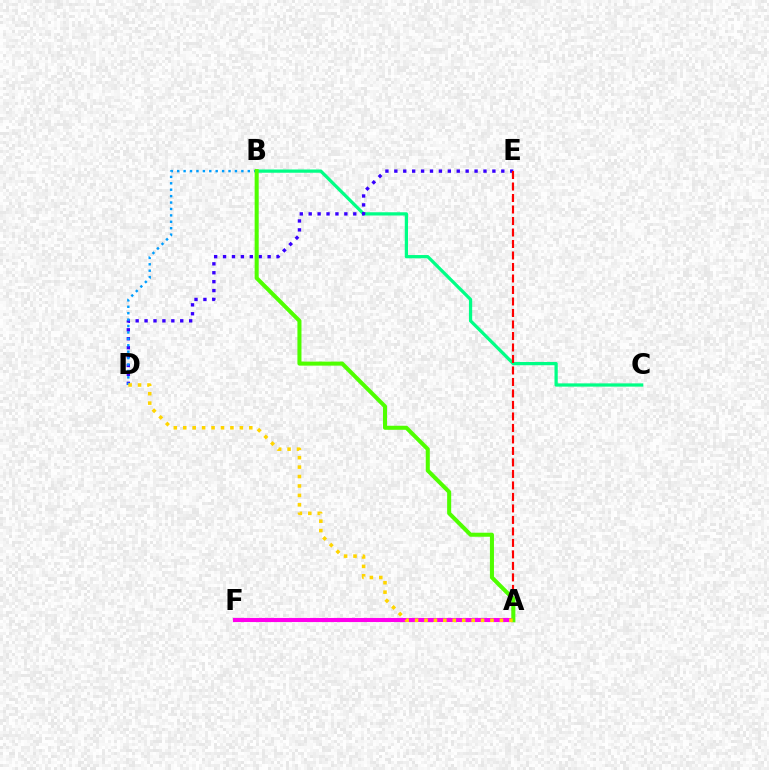{('B', 'C'): [{'color': '#00ff86', 'line_style': 'solid', 'thickness': 2.34}], ('D', 'E'): [{'color': '#3700ff', 'line_style': 'dotted', 'thickness': 2.42}], ('A', 'F'): [{'color': '#ff00ed', 'line_style': 'solid', 'thickness': 2.95}], ('B', 'D'): [{'color': '#009eff', 'line_style': 'dotted', 'thickness': 1.74}], ('A', 'E'): [{'color': '#ff0000', 'line_style': 'dashed', 'thickness': 1.56}], ('A', 'B'): [{'color': '#4fff00', 'line_style': 'solid', 'thickness': 2.91}], ('A', 'D'): [{'color': '#ffd500', 'line_style': 'dotted', 'thickness': 2.56}]}